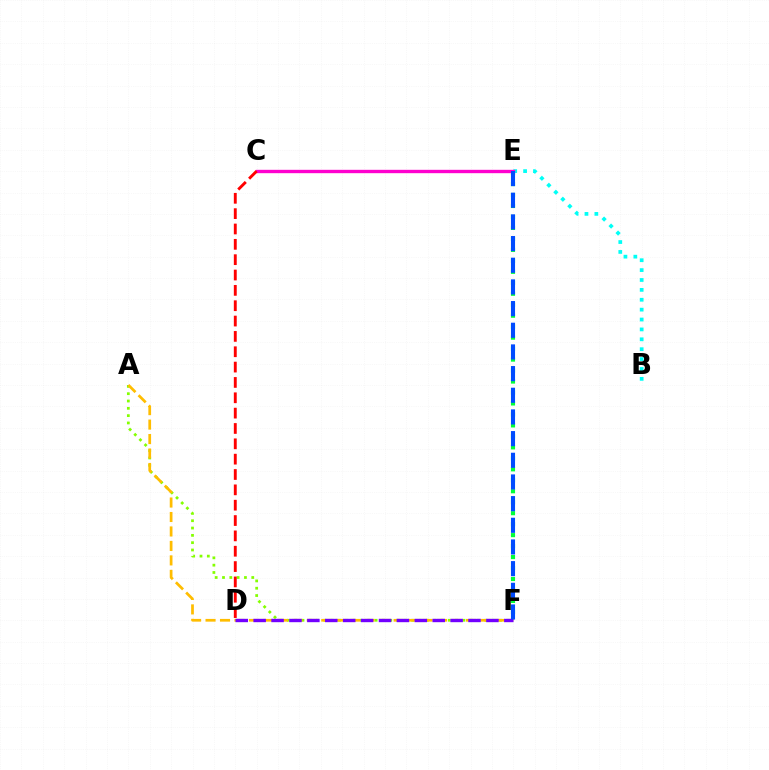{('E', 'F'): [{'color': '#00ff39', 'line_style': 'dotted', 'thickness': 2.98}, {'color': '#004bff', 'line_style': 'dashed', 'thickness': 2.94}], ('B', 'E'): [{'color': '#00fff6', 'line_style': 'dotted', 'thickness': 2.69}], ('C', 'E'): [{'color': '#ff00cf', 'line_style': 'solid', 'thickness': 2.42}], ('A', 'F'): [{'color': '#84ff00', 'line_style': 'dotted', 'thickness': 1.99}, {'color': '#ffbd00', 'line_style': 'dashed', 'thickness': 1.97}], ('C', 'D'): [{'color': '#ff0000', 'line_style': 'dashed', 'thickness': 2.08}], ('D', 'F'): [{'color': '#7200ff', 'line_style': 'dashed', 'thickness': 2.43}]}